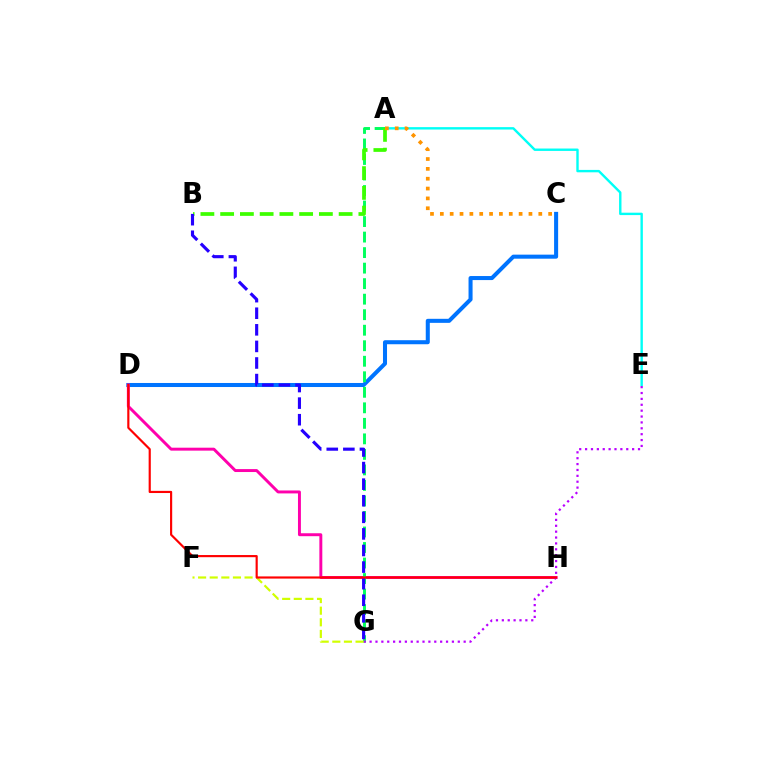{('C', 'D'): [{'color': '#0074ff', 'line_style': 'solid', 'thickness': 2.91}], ('D', 'H'): [{'color': '#ff00ac', 'line_style': 'solid', 'thickness': 2.12}, {'color': '#ff0000', 'line_style': 'solid', 'thickness': 1.56}], ('A', 'E'): [{'color': '#00fff6', 'line_style': 'solid', 'thickness': 1.73}], ('A', 'G'): [{'color': '#00ff5c', 'line_style': 'dashed', 'thickness': 2.11}], ('A', 'B'): [{'color': '#3dff00', 'line_style': 'dashed', 'thickness': 2.68}], ('B', 'G'): [{'color': '#2500ff', 'line_style': 'dashed', 'thickness': 2.25}], ('E', 'G'): [{'color': '#b900ff', 'line_style': 'dotted', 'thickness': 1.6}], ('A', 'C'): [{'color': '#ff9400', 'line_style': 'dotted', 'thickness': 2.68}], ('F', 'G'): [{'color': '#d1ff00', 'line_style': 'dashed', 'thickness': 1.58}]}